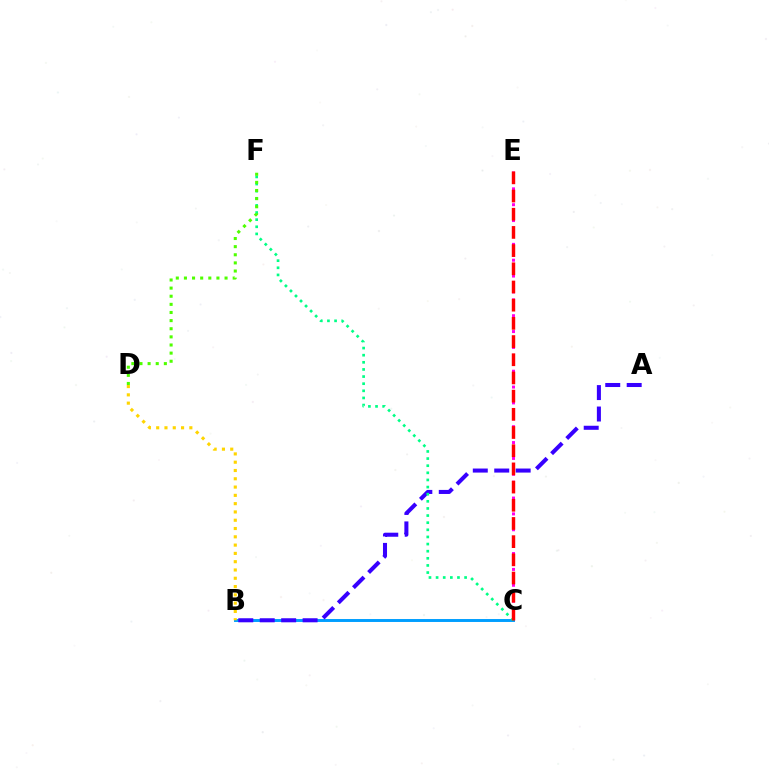{('B', 'C'): [{'color': '#009eff', 'line_style': 'solid', 'thickness': 2.11}], ('A', 'B'): [{'color': '#3700ff', 'line_style': 'dashed', 'thickness': 2.91}], ('C', 'E'): [{'color': '#ff00ed', 'line_style': 'dotted', 'thickness': 2.15}, {'color': '#ff0000', 'line_style': 'dashed', 'thickness': 2.47}], ('C', 'F'): [{'color': '#00ff86', 'line_style': 'dotted', 'thickness': 1.94}], ('B', 'D'): [{'color': '#ffd500', 'line_style': 'dotted', 'thickness': 2.25}], ('D', 'F'): [{'color': '#4fff00', 'line_style': 'dotted', 'thickness': 2.21}]}